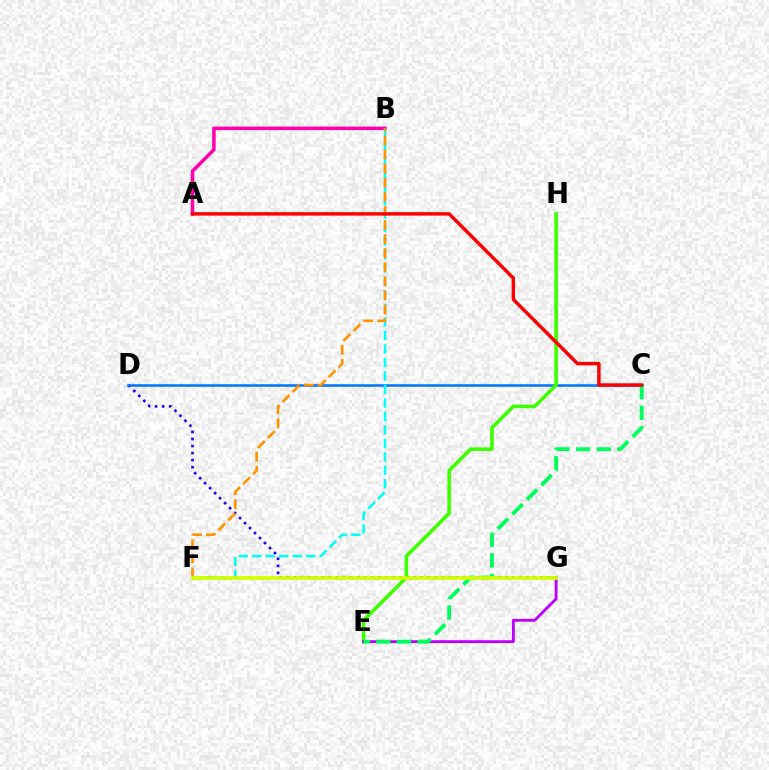{('A', 'B'): [{'color': '#ff00ac', 'line_style': 'solid', 'thickness': 2.52}], ('D', 'G'): [{'color': '#2500ff', 'line_style': 'dotted', 'thickness': 1.92}], ('C', 'D'): [{'color': '#0074ff', 'line_style': 'solid', 'thickness': 1.81}], ('B', 'F'): [{'color': '#00fff6', 'line_style': 'dashed', 'thickness': 1.83}, {'color': '#ff9400', 'line_style': 'dashed', 'thickness': 1.91}], ('E', 'H'): [{'color': '#3dff00', 'line_style': 'solid', 'thickness': 2.59}], ('E', 'G'): [{'color': '#b900ff', 'line_style': 'solid', 'thickness': 2.05}], ('C', 'E'): [{'color': '#00ff5c', 'line_style': 'dashed', 'thickness': 2.8}], ('F', 'G'): [{'color': '#d1ff00', 'line_style': 'solid', 'thickness': 2.65}], ('A', 'C'): [{'color': '#ff0000', 'line_style': 'solid', 'thickness': 2.47}]}